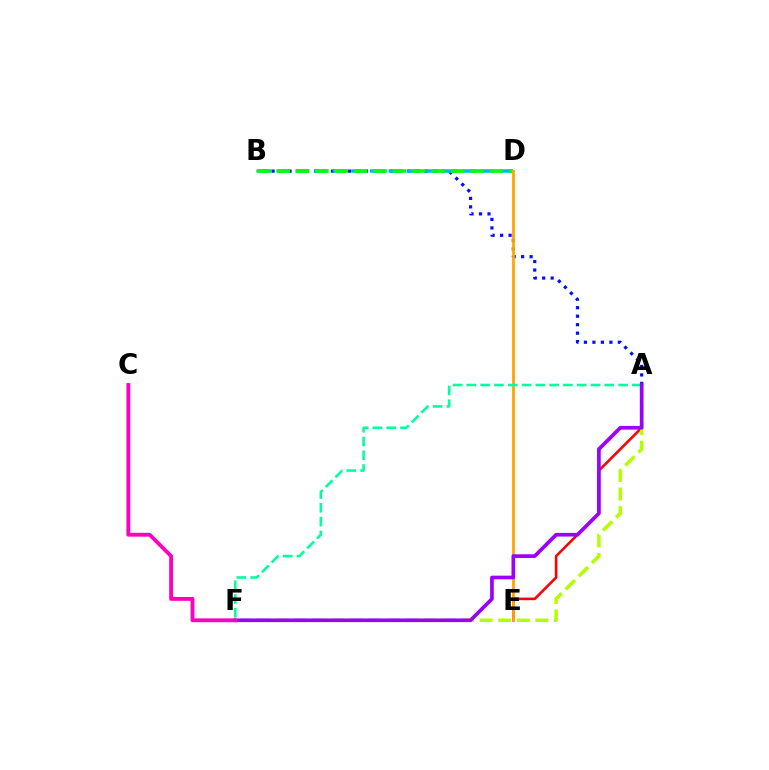{('A', 'B'): [{'color': '#0010ff', 'line_style': 'dotted', 'thickness': 2.31}], ('A', 'E'): [{'color': '#ff0000', 'line_style': 'solid', 'thickness': 1.86}], ('B', 'D'): [{'color': '#00b5ff', 'line_style': 'dashed', 'thickness': 2.53}, {'color': '#08ff00', 'line_style': 'dashed', 'thickness': 2.63}], ('A', 'F'): [{'color': '#b3ff00', 'line_style': 'dashed', 'thickness': 2.52}, {'color': '#00ff9d', 'line_style': 'dashed', 'thickness': 1.87}, {'color': '#9b00ff', 'line_style': 'solid', 'thickness': 2.65}], ('D', 'E'): [{'color': '#ffa500', 'line_style': 'solid', 'thickness': 2.02}], ('C', 'F'): [{'color': '#ff00bd', 'line_style': 'solid', 'thickness': 2.78}]}